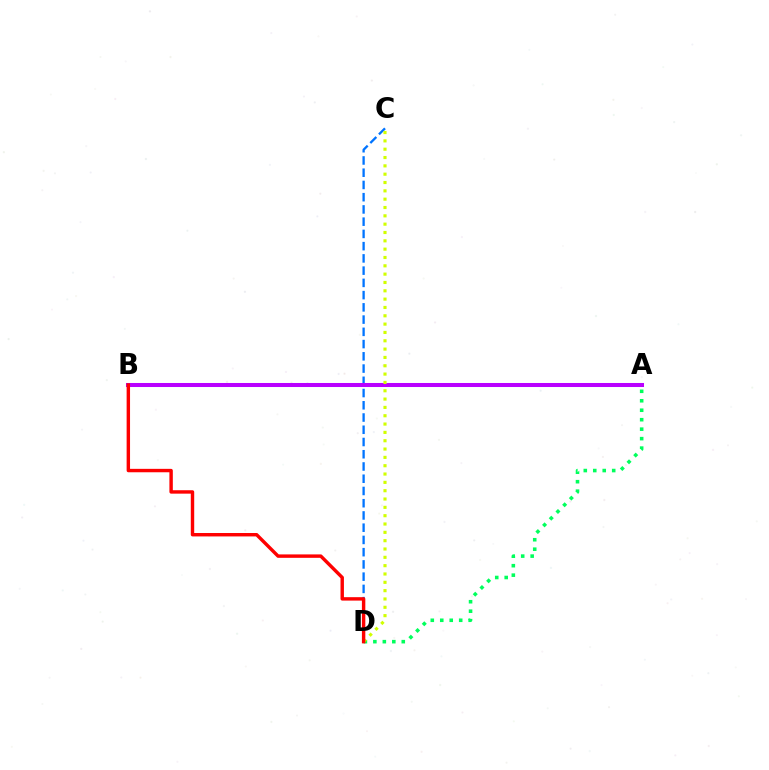{('C', 'D'): [{'color': '#0074ff', 'line_style': 'dashed', 'thickness': 1.66}, {'color': '#d1ff00', 'line_style': 'dotted', 'thickness': 2.26}], ('A', 'D'): [{'color': '#00ff5c', 'line_style': 'dotted', 'thickness': 2.57}], ('A', 'B'): [{'color': '#b900ff', 'line_style': 'solid', 'thickness': 2.91}], ('B', 'D'): [{'color': '#ff0000', 'line_style': 'solid', 'thickness': 2.46}]}